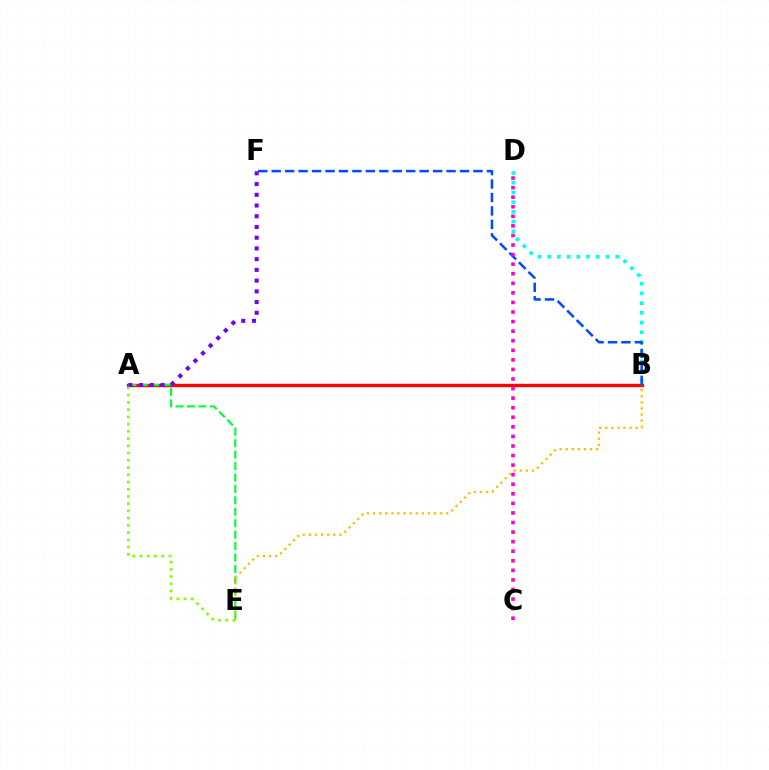{('B', 'D'): [{'color': '#00fff6', 'line_style': 'dotted', 'thickness': 2.64}], ('A', 'B'): [{'color': '#ff0000', 'line_style': 'solid', 'thickness': 2.42}], ('B', 'F'): [{'color': '#004bff', 'line_style': 'dashed', 'thickness': 1.83}], ('C', 'D'): [{'color': '#ff00cf', 'line_style': 'dotted', 'thickness': 2.6}], ('A', 'E'): [{'color': '#00ff39', 'line_style': 'dashed', 'thickness': 1.55}, {'color': '#84ff00', 'line_style': 'dotted', 'thickness': 1.96}], ('B', 'E'): [{'color': '#ffbd00', 'line_style': 'dotted', 'thickness': 1.65}], ('A', 'F'): [{'color': '#7200ff', 'line_style': 'dotted', 'thickness': 2.91}]}